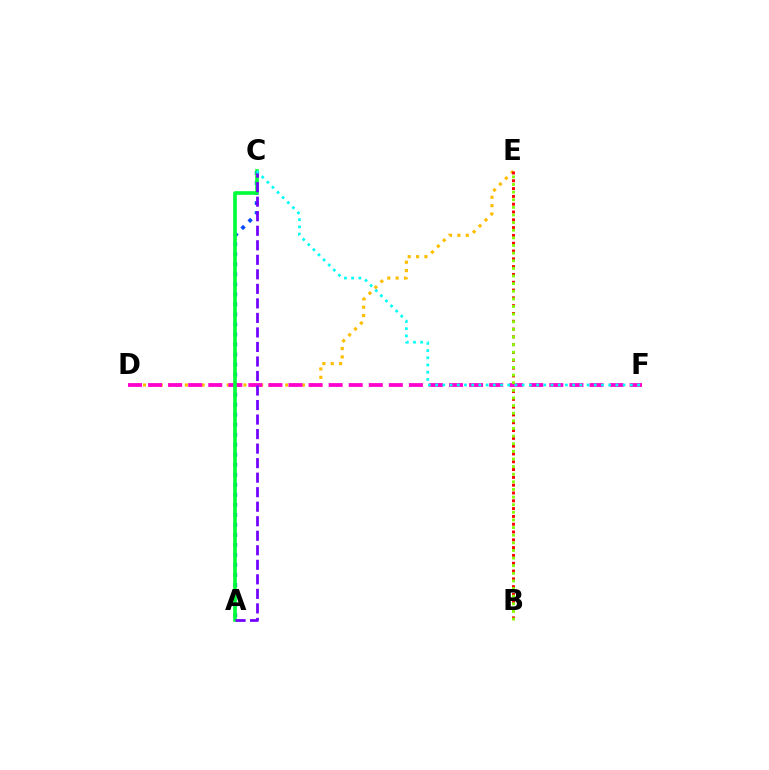{('A', 'C'): [{'color': '#004bff', 'line_style': 'dotted', 'thickness': 2.72}, {'color': '#00ff39', 'line_style': 'solid', 'thickness': 2.62}, {'color': '#7200ff', 'line_style': 'dashed', 'thickness': 1.97}], ('D', 'E'): [{'color': '#ffbd00', 'line_style': 'dotted', 'thickness': 2.27}], ('B', 'E'): [{'color': '#ff0000', 'line_style': 'dotted', 'thickness': 2.12}, {'color': '#84ff00', 'line_style': 'dotted', 'thickness': 2.07}], ('D', 'F'): [{'color': '#ff00cf', 'line_style': 'dashed', 'thickness': 2.73}], ('C', 'F'): [{'color': '#00fff6', 'line_style': 'dotted', 'thickness': 1.96}]}